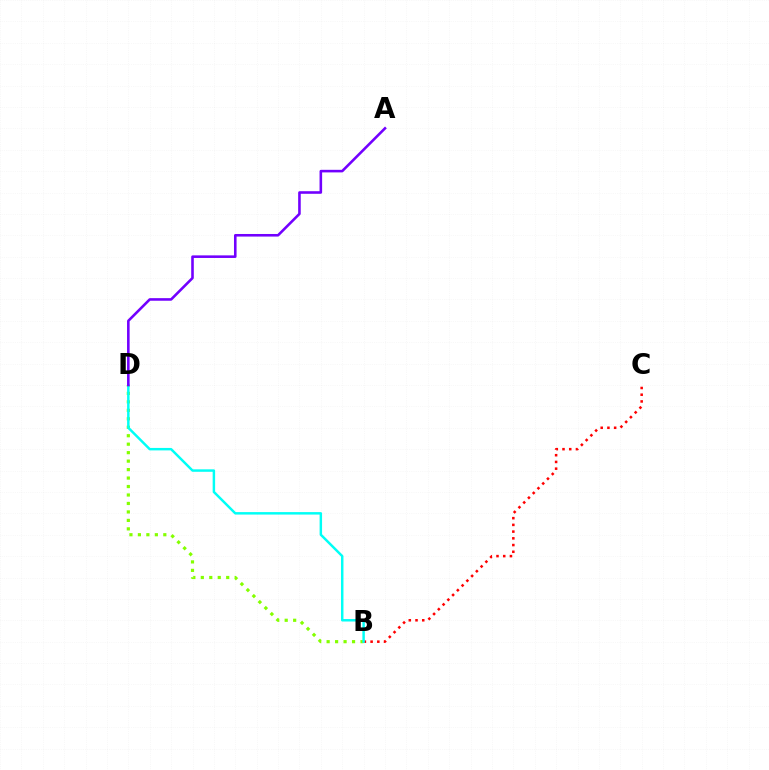{('B', 'D'): [{'color': '#84ff00', 'line_style': 'dotted', 'thickness': 2.3}, {'color': '#00fff6', 'line_style': 'solid', 'thickness': 1.78}], ('B', 'C'): [{'color': '#ff0000', 'line_style': 'dotted', 'thickness': 1.83}], ('A', 'D'): [{'color': '#7200ff', 'line_style': 'solid', 'thickness': 1.86}]}